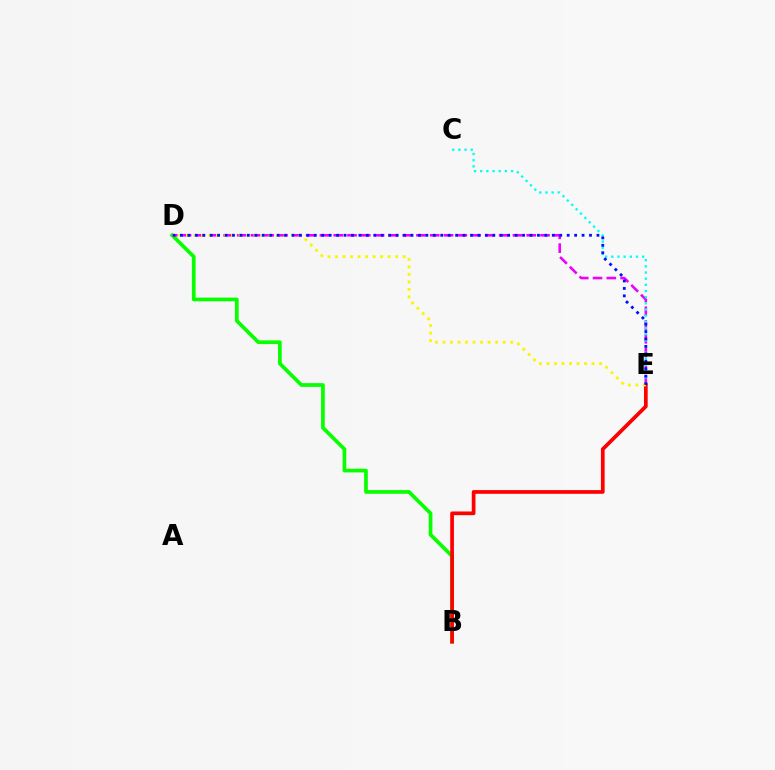{('B', 'D'): [{'color': '#08ff00', 'line_style': 'solid', 'thickness': 2.67}], ('D', 'E'): [{'color': '#ee00ff', 'line_style': 'dashed', 'thickness': 1.87}, {'color': '#fcf500', 'line_style': 'dotted', 'thickness': 2.04}, {'color': '#0010ff', 'line_style': 'dotted', 'thickness': 2.02}], ('B', 'E'): [{'color': '#ff0000', 'line_style': 'solid', 'thickness': 2.67}], ('C', 'E'): [{'color': '#00fff6', 'line_style': 'dotted', 'thickness': 1.68}]}